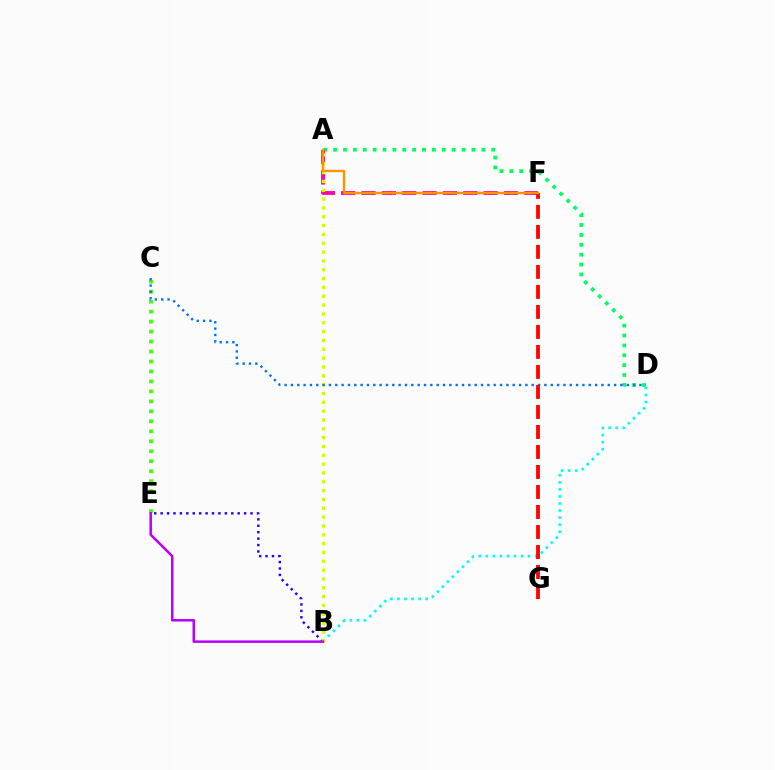{('C', 'E'): [{'color': '#3dff00', 'line_style': 'dotted', 'thickness': 2.71}], ('A', 'D'): [{'color': '#00ff5c', 'line_style': 'dotted', 'thickness': 2.68}], ('A', 'F'): [{'color': '#ff00ac', 'line_style': 'dashed', 'thickness': 2.77}, {'color': '#ff9400', 'line_style': 'solid', 'thickness': 1.73}], ('B', 'E'): [{'color': '#2500ff', 'line_style': 'dotted', 'thickness': 1.74}, {'color': '#b900ff', 'line_style': 'solid', 'thickness': 1.81}], ('B', 'D'): [{'color': '#00fff6', 'line_style': 'dotted', 'thickness': 1.92}], ('A', 'B'): [{'color': '#d1ff00', 'line_style': 'dotted', 'thickness': 2.4}], ('C', 'D'): [{'color': '#0074ff', 'line_style': 'dotted', 'thickness': 1.72}], ('F', 'G'): [{'color': '#ff0000', 'line_style': 'dashed', 'thickness': 2.72}]}